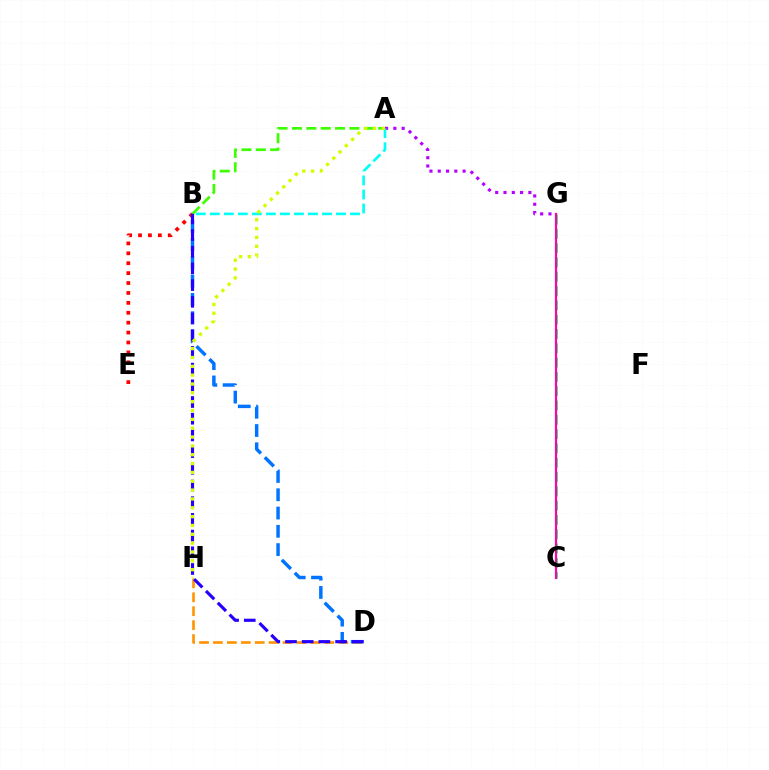{('C', 'G'): [{'color': '#00ff5c', 'line_style': 'dashed', 'thickness': 1.94}, {'color': '#ff00ac', 'line_style': 'solid', 'thickness': 1.58}], ('A', 'B'): [{'color': '#3dff00', 'line_style': 'dashed', 'thickness': 1.95}, {'color': '#00fff6', 'line_style': 'dashed', 'thickness': 1.9}], ('A', 'G'): [{'color': '#b900ff', 'line_style': 'dotted', 'thickness': 2.25}], ('B', 'E'): [{'color': '#ff0000', 'line_style': 'dotted', 'thickness': 2.69}], ('D', 'H'): [{'color': '#ff9400', 'line_style': 'dashed', 'thickness': 1.89}], ('B', 'D'): [{'color': '#0074ff', 'line_style': 'dashed', 'thickness': 2.48}, {'color': '#2500ff', 'line_style': 'dashed', 'thickness': 2.27}], ('A', 'H'): [{'color': '#d1ff00', 'line_style': 'dotted', 'thickness': 2.4}]}